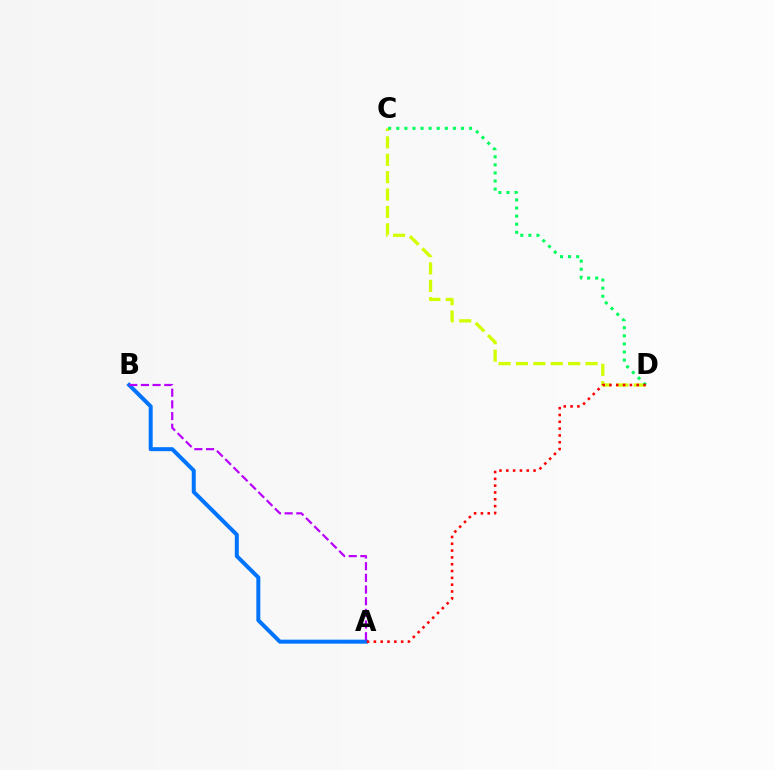{('C', 'D'): [{'color': '#d1ff00', 'line_style': 'dashed', 'thickness': 2.36}, {'color': '#00ff5c', 'line_style': 'dotted', 'thickness': 2.2}], ('A', 'B'): [{'color': '#0074ff', 'line_style': 'solid', 'thickness': 2.87}, {'color': '#b900ff', 'line_style': 'dashed', 'thickness': 1.59}], ('A', 'D'): [{'color': '#ff0000', 'line_style': 'dotted', 'thickness': 1.85}]}